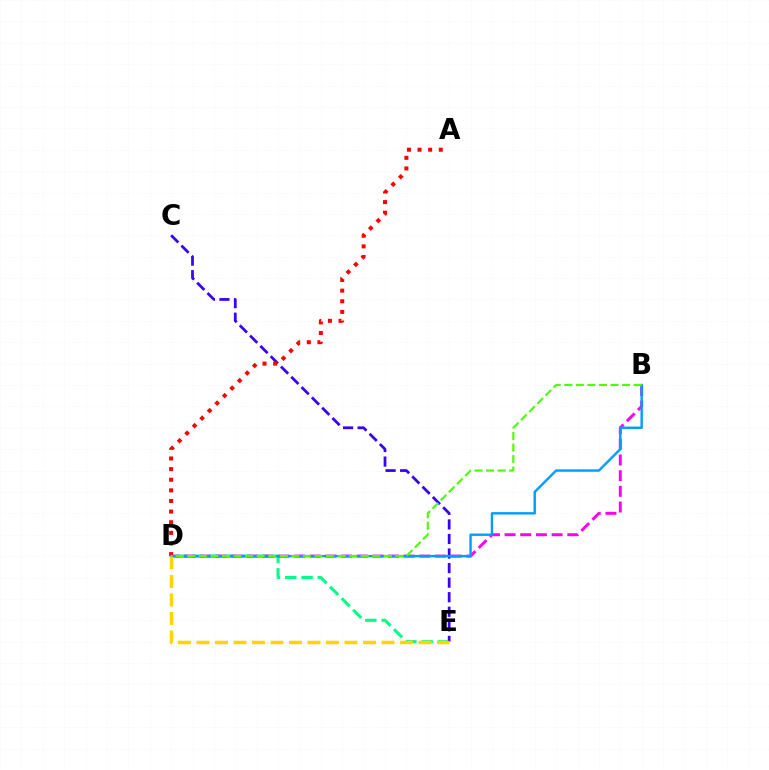{('D', 'E'): [{'color': '#00ff86', 'line_style': 'dashed', 'thickness': 2.21}, {'color': '#ffd500', 'line_style': 'dashed', 'thickness': 2.51}], ('C', 'E'): [{'color': '#3700ff', 'line_style': 'dashed', 'thickness': 1.98}], ('A', 'D'): [{'color': '#ff0000', 'line_style': 'dotted', 'thickness': 2.89}], ('B', 'D'): [{'color': '#ff00ed', 'line_style': 'dashed', 'thickness': 2.13}, {'color': '#009eff', 'line_style': 'solid', 'thickness': 1.75}, {'color': '#4fff00', 'line_style': 'dashed', 'thickness': 1.57}]}